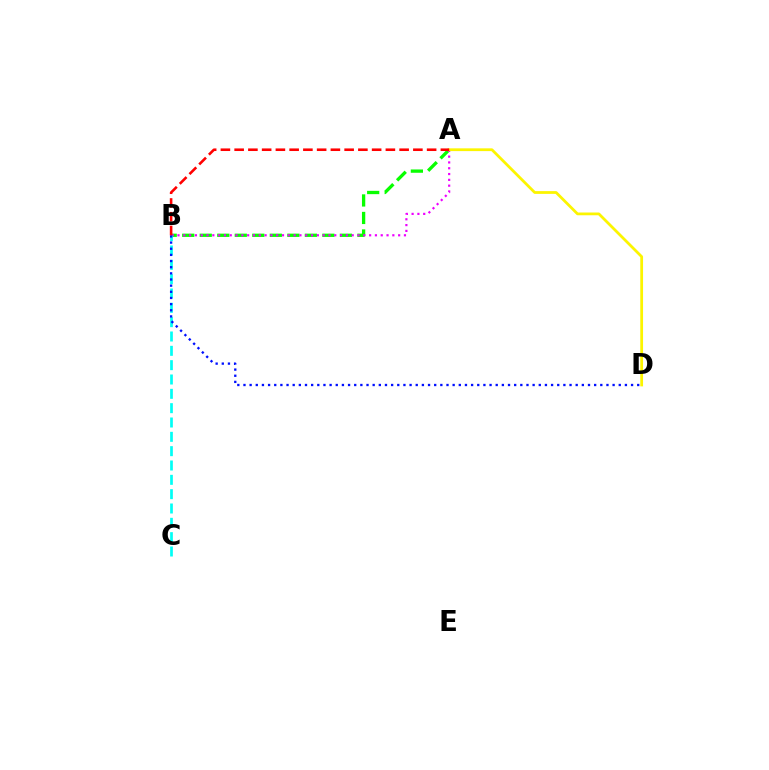{('A', 'B'): [{'color': '#08ff00', 'line_style': 'dashed', 'thickness': 2.38}, {'color': '#ee00ff', 'line_style': 'dotted', 'thickness': 1.58}, {'color': '#ff0000', 'line_style': 'dashed', 'thickness': 1.87}], ('B', 'C'): [{'color': '#00fff6', 'line_style': 'dashed', 'thickness': 1.95}], ('B', 'D'): [{'color': '#0010ff', 'line_style': 'dotted', 'thickness': 1.67}], ('A', 'D'): [{'color': '#fcf500', 'line_style': 'solid', 'thickness': 1.99}]}